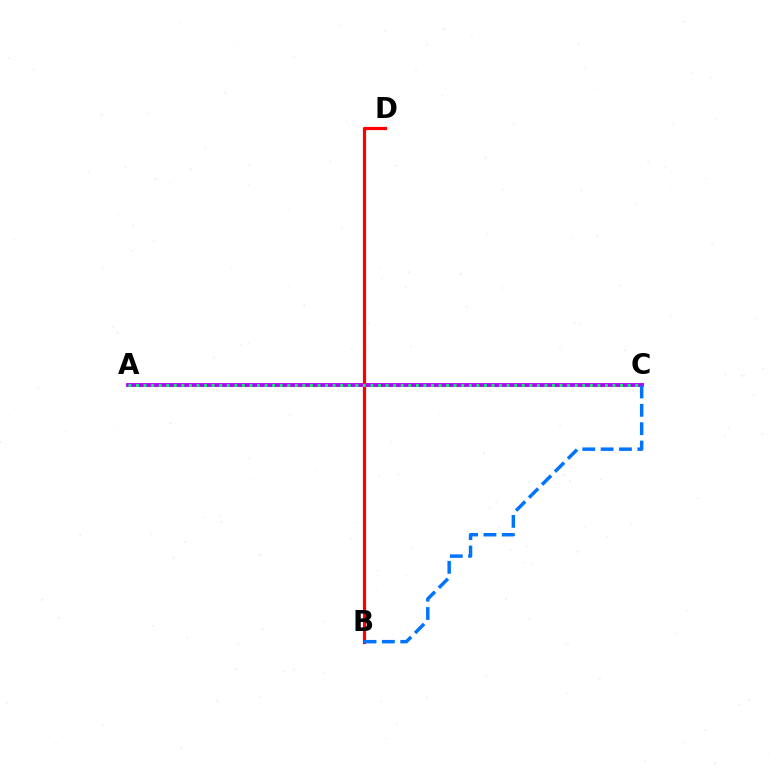{('A', 'C'): [{'color': '#d1ff00', 'line_style': 'dashed', 'thickness': 2.75}, {'color': '#b900ff', 'line_style': 'solid', 'thickness': 2.78}, {'color': '#00ff5c', 'line_style': 'dotted', 'thickness': 2.06}], ('B', 'D'): [{'color': '#ff0000', 'line_style': 'solid', 'thickness': 2.31}], ('B', 'C'): [{'color': '#0074ff', 'line_style': 'dashed', 'thickness': 2.49}]}